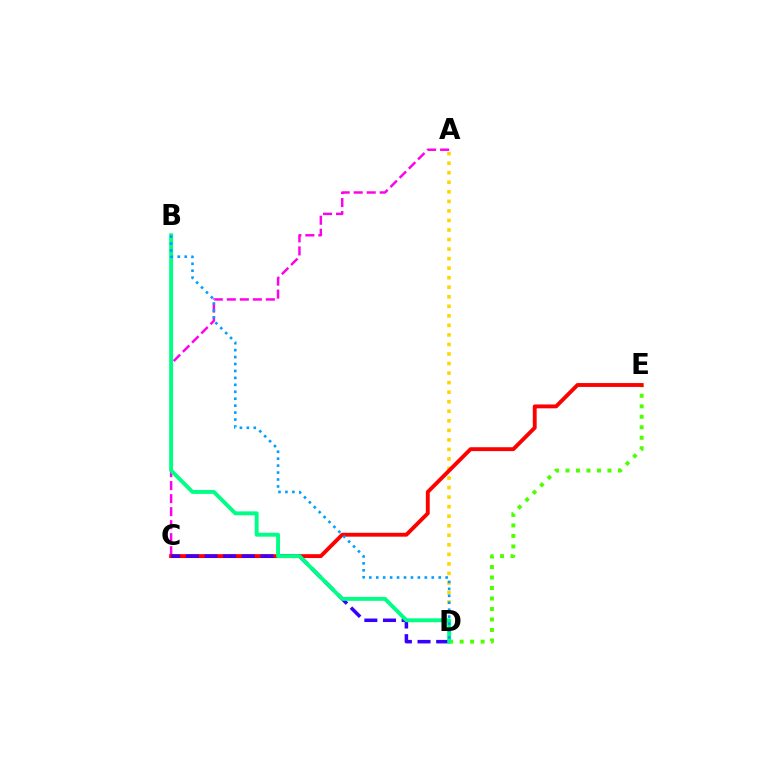{('A', 'D'): [{'color': '#ffd500', 'line_style': 'dotted', 'thickness': 2.59}], ('D', 'E'): [{'color': '#4fff00', 'line_style': 'dotted', 'thickness': 2.85}], ('A', 'C'): [{'color': '#ff00ed', 'line_style': 'dashed', 'thickness': 1.77}], ('C', 'E'): [{'color': '#ff0000', 'line_style': 'solid', 'thickness': 2.79}], ('C', 'D'): [{'color': '#3700ff', 'line_style': 'dashed', 'thickness': 2.53}], ('B', 'D'): [{'color': '#00ff86', 'line_style': 'solid', 'thickness': 2.81}, {'color': '#009eff', 'line_style': 'dotted', 'thickness': 1.89}]}